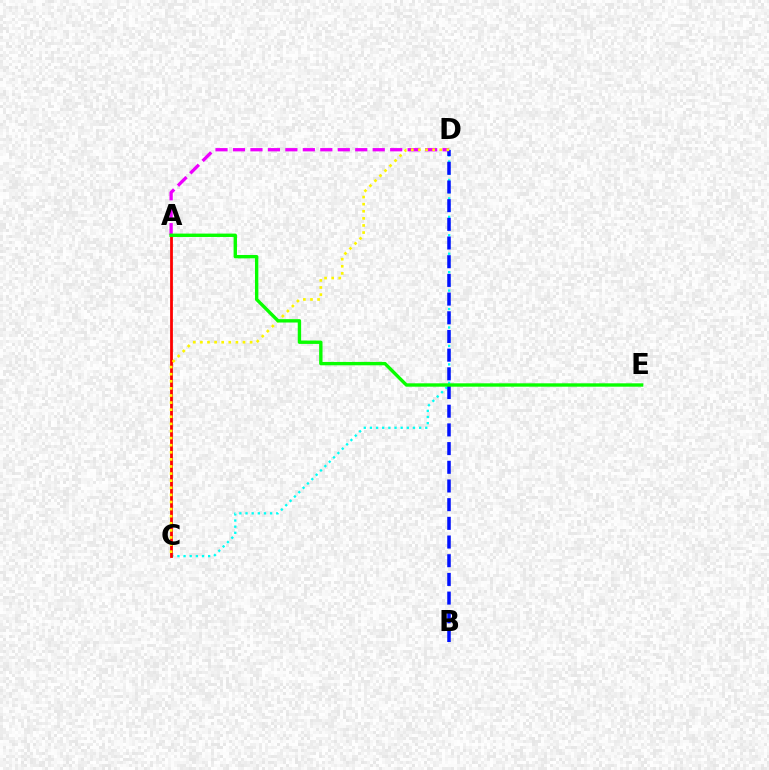{('C', 'D'): [{'color': '#00fff6', 'line_style': 'dotted', 'thickness': 1.67}, {'color': '#fcf500', 'line_style': 'dotted', 'thickness': 1.93}], ('A', 'C'): [{'color': '#ff0000', 'line_style': 'solid', 'thickness': 2.01}], ('B', 'D'): [{'color': '#0010ff', 'line_style': 'dashed', 'thickness': 2.54}], ('A', 'D'): [{'color': '#ee00ff', 'line_style': 'dashed', 'thickness': 2.37}], ('A', 'E'): [{'color': '#08ff00', 'line_style': 'solid', 'thickness': 2.43}]}